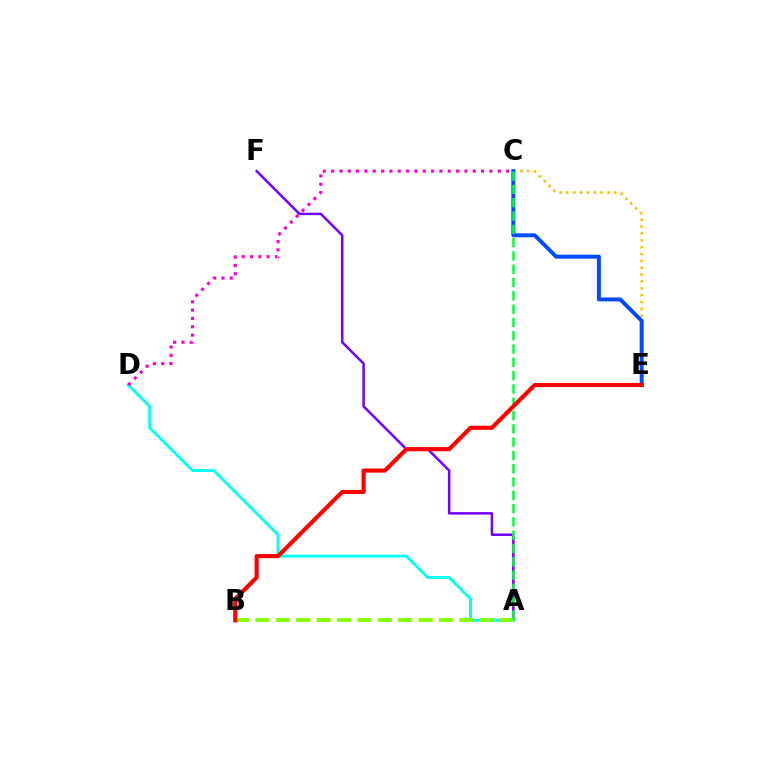{('A', 'F'): [{'color': '#7200ff', 'line_style': 'solid', 'thickness': 1.8}], ('C', 'E'): [{'color': '#ffbd00', 'line_style': 'dotted', 'thickness': 1.86}, {'color': '#004bff', 'line_style': 'solid', 'thickness': 2.85}], ('A', 'D'): [{'color': '#00fff6', 'line_style': 'solid', 'thickness': 2.08}], ('A', 'B'): [{'color': '#84ff00', 'line_style': 'dashed', 'thickness': 2.77}], ('C', 'D'): [{'color': '#ff00cf', 'line_style': 'dotted', 'thickness': 2.26}], ('A', 'C'): [{'color': '#00ff39', 'line_style': 'dashed', 'thickness': 1.81}], ('B', 'E'): [{'color': '#ff0000', 'line_style': 'solid', 'thickness': 2.98}]}